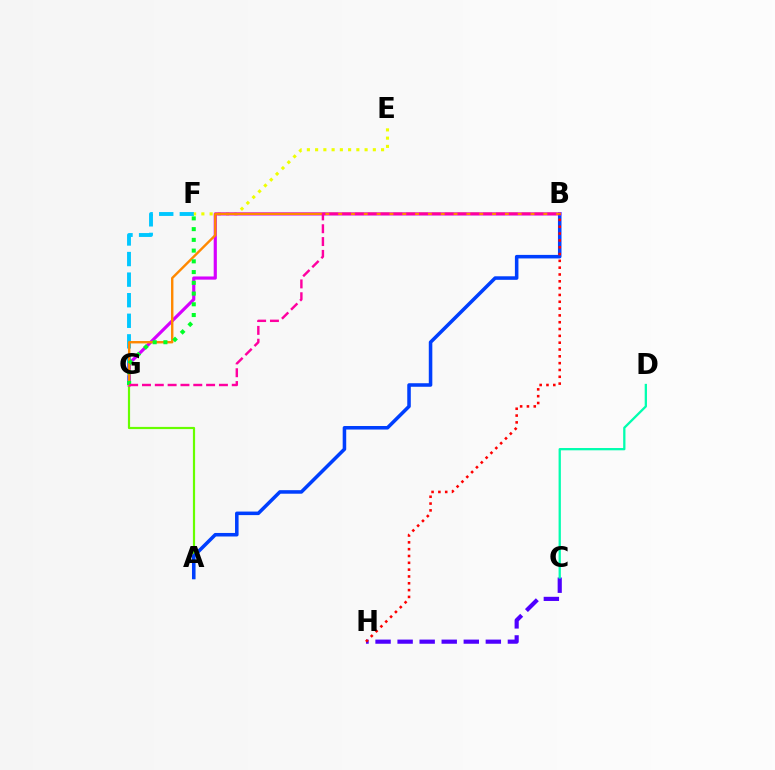{('F', 'G'): [{'color': '#00c7ff', 'line_style': 'dashed', 'thickness': 2.79}, {'color': '#00ff27', 'line_style': 'dotted', 'thickness': 2.92}], ('E', 'F'): [{'color': '#eeff00', 'line_style': 'dotted', 'thickness': 2.24}], ('A', 'G'): [{'color': '#66ff00', 'line_style': 'solid', 'thickness': 1.57}], ('A', 'B'): [{'color': '#003fff', 'line_style': 'solid', 'thickness': 2.55}], ('B', 'G'): [{'color': '#d600ff', 'line_style': 'solid', 'thickness': 2.29}, {'color': '#ff8800', 'line_style': 'solid', 'thickness': 1.73}, {'color': '#ff00a0', 'line_style': 'dashed', 'thickness': 1.74}], ('C', 'H'): [{'color': '#4f00ff', 'line_style': 'dashed', 'thickness': 3.0}], ('B', 'H'): [{'color': '#ff0000', 'line_style': 'dotted', 'thickness': 1.85}], ('C', 'D'): [{'color': '#00ffaf', 'line_style': 'solid', 'thickness': 1.65}]}